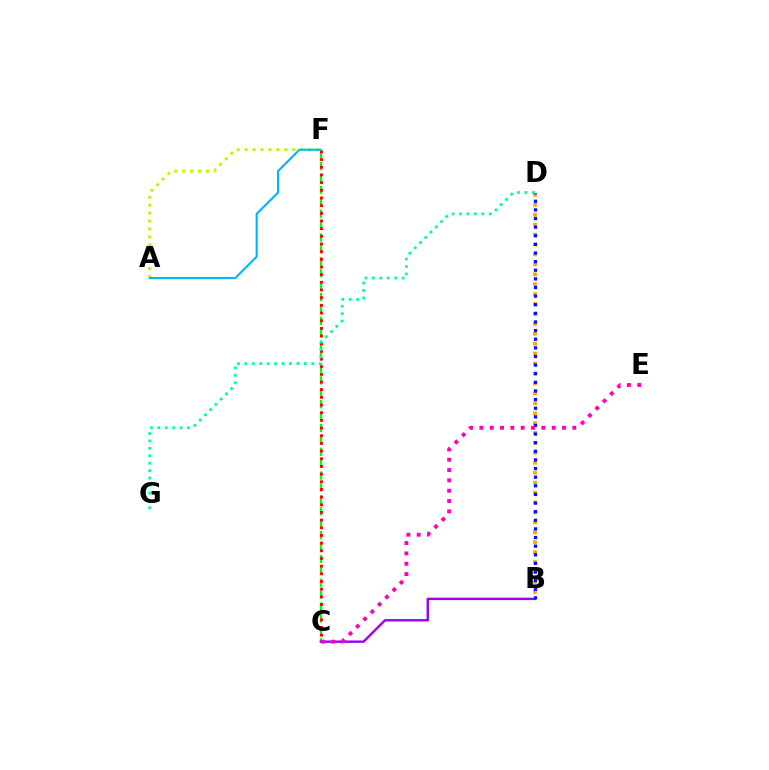{('C', 'F'): [{'color': '#08ff00', 'line_style': 'dashed', 'thickness': 1.62}, {'color': '#ff0000', 'line_style': 'dotted', 'thickness': 2.08}], ('A', 'F'): [{'color': '#b3ff00', 'line_style': 'dotted', 'thickness': 2.15}, {'color': '#00b5ff', 'line_style': 'solid', 'thickness': 1.52}], ('B', 'D'): [{'color': '#ffa500', 'line_style': 'dotted', 'thickness': 2.7}, {'color': '#0010ff', 'line_style': 'dotted', 'thickness': 2.34}], ('D', 'G'): [{'color': '#00ff9d', 'line_style': 'dotted', 'thickness': 2.02}], ('B', 'C'): [{'color': '#9b00ff', 'line_style': 'solid', 'thickness': 1.74}], ('C', 'E'): [{'color': '#ff00bd', 'line_style': 'dotted', 'thickness': 2.81}]}